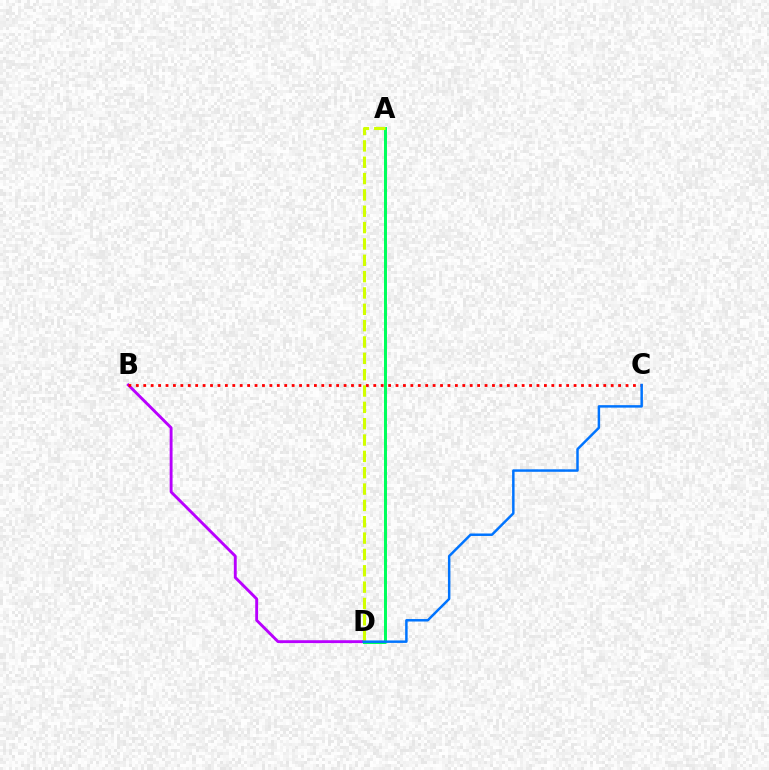{('B', 'D'): [{'color': '#b900ff', 'line_style': 'solid', 'thickness': 2.08}], ('A', 'D'): [{'color': '#00ff5c', 'line_style': 'solid', 'thickness': 2.16}, {'color': '#d1ff00', 'line_style': 'dashed', 'thickness': 2.22}], ('B', 'C'): [{'color': '#ff0000', 'line_style': 'dotted', 'thickness': 2.02}], ('C', 'D'): [{'color': '#0074ff', 'line_style': 'solid', 'thickness': 1.78}]}